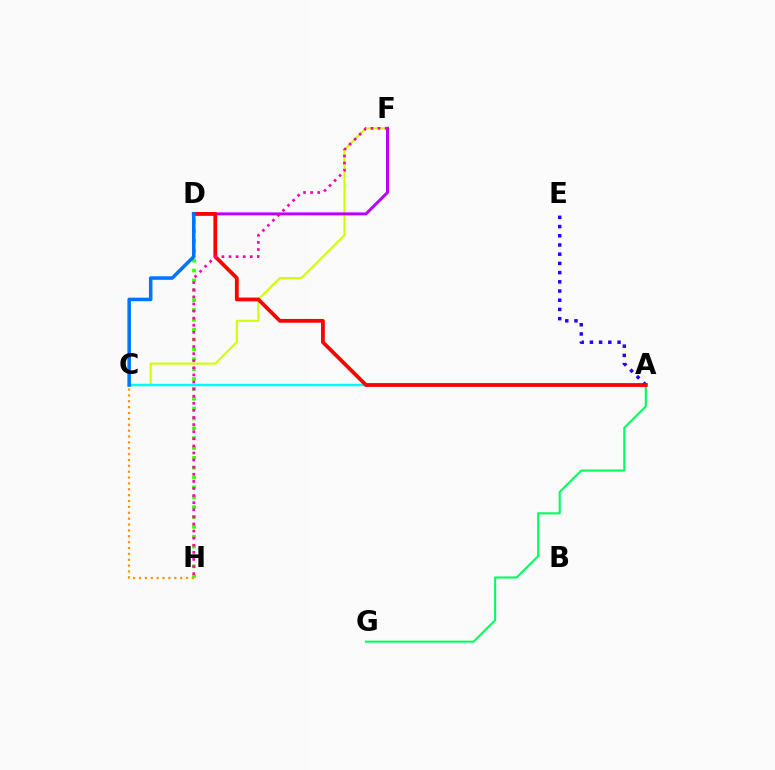{('D', 'H'): [{'color': '#3dff00', 'line_style': 'dotted', 'thickness': 2.68}], ('C', 'H'): [{'color': '#ff9400', 'line_style': 'dotted', 'thickness': 1.59}], ('C', 'F'): [{'color': '#d1ff00', 'line_style': 'solid', 'thickness': 1.53}], ('A', 'E'): [{'color': '#2500ff', 'line_style': 'dotted', 'thickness': 2.5}], ('A', 'G'): [{'color': '#00ff5c', 'line_style': 'solid', 'thickness': 1.5}], ('D', 'F'): [{'color': '#b900ff', 'line_style': 'solid', 'thickness': 2.14}], ('A', 'C'): [{'color': '#00fff6', 'line_style': 'solid', 'thickness': 1.77}], ('A', 'D'): [{'color': '#ff0000', 'line_style': 'solid', 'thickness': 2.72}], ('C', 'D'): [{'color': '#0074ff', 'line_style': 'solid', 'thickness': 2.54}], ('F', 'H'): [{'color': '#ff00ac', 'line_style': 'dotted', 'thickness': 1.93}]}